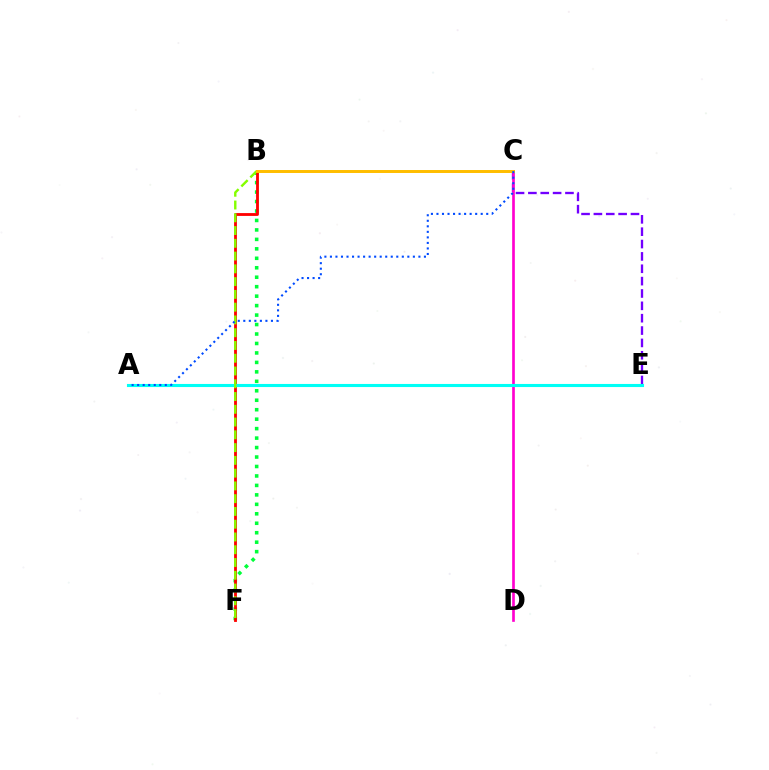{('B', 'F'): [{'color': '#00ff39', 'line_style': 'dotted', 'thickness': 2.57}, {'color': '#ff0000', 'line_style': 'solid', 'thickness': 2.04}, {'color': '#84ff00', 'line_style': 'dashed', 'thickness': 1.73}], ('C', 'E'): [{'color': '#7200ff', 'line_style': 'dashed', 'thickness': 1.68}], ('C', 'D'): [{'color': '#ff00cf', 'line_style': 'solid', 'thickness': 1.92}], ('A', 'E'): [{'color': '#00fff6', 'line_style': 'solid', 'thickness': 2.23}], ('B', 'C'): [{'color': '#ffbd00', 'line_style': 'solid', 'thickness': 2.14}], ('A', 'C'): [{'color': '#004bff', 'line_style': 'dotted', 'thickness': 1.5}]}